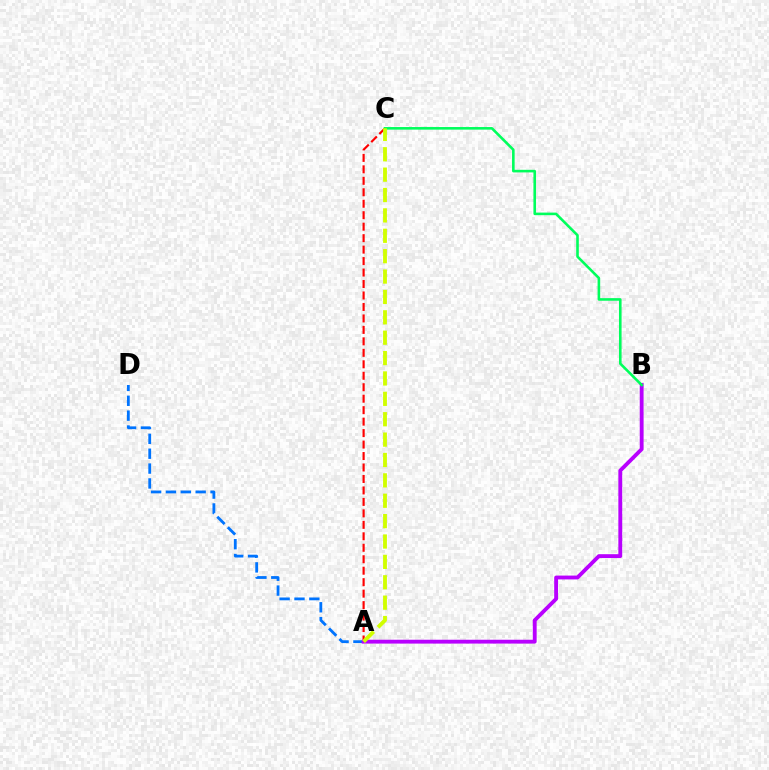{('A', 'D'): [{'color': '#0074ff', 'line_style': 'dashed', 'thickness': 2.02}], ('A', 'C'): [{'color': '#ff0000', 'line_style': 'dashed', 'thickness': 1.56}, {'color': '#d1ff00', 'line_style': 'dashed', 'thickness': 2.77}], ('A', 'B'): [{'color': '#b900ff', 'line_style': 'solid', 'thickness': 2.77}], ('B', 'C'): [{'color': '#00ff5c', 'line_style': 'solid', 'thickness': 1.87}]}